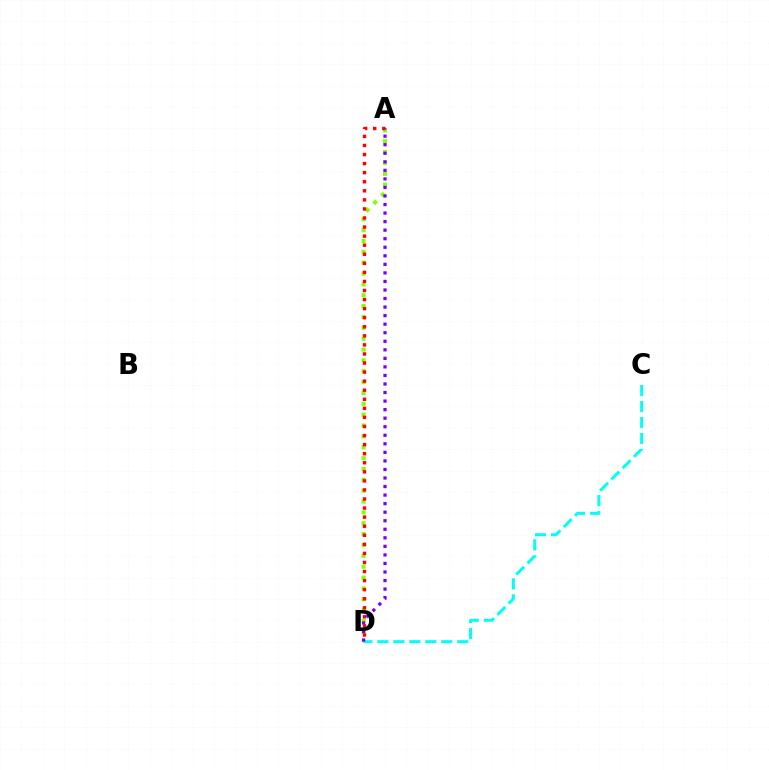{('A', 'D'): [{'color': '#84ff00', 'line_style': 'dotted', 'thickness': 2.95}, {'color': '#ff0000', 'line_style': 'dotted', 'thickness': 2.46}, {'color': '#7200ff', 'line_style': 'dotted', 'thickness': 2.32}], ('C', 'D'): [{'color': '#00fff6', 'line_style': 'dashed', 'thickness': 2.17}]}